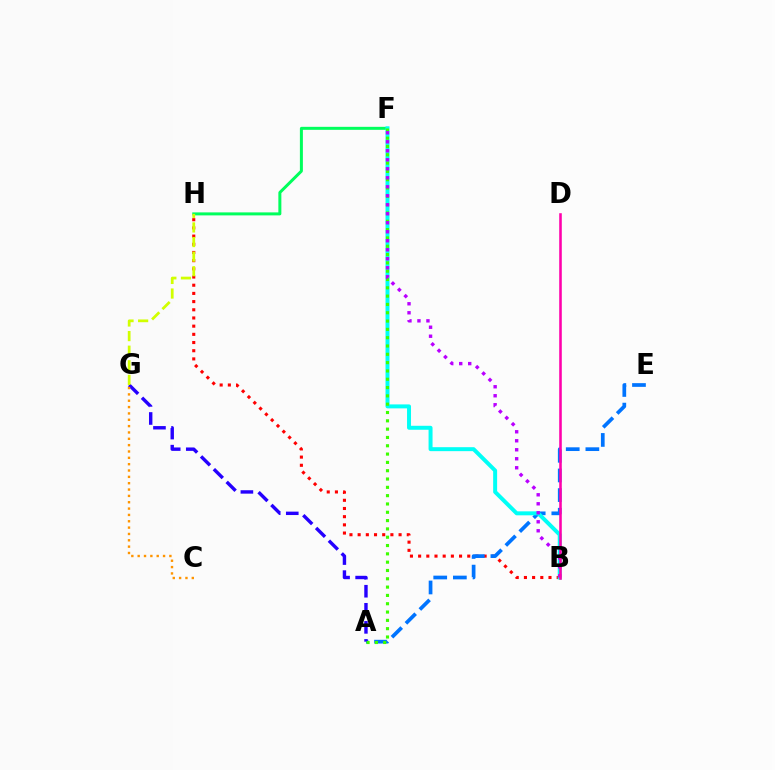{('B', 'H'): [{'color': '#ff0000', 'line_style': 'dotted', 'thickness': 2.22}], ('A', 'E'): [{'color': '#0074ff', 'line_style': 'dashed', 'thickness': 2.67}], ('A', 'G'): [{'color': '#2500ff', 'line_style': 'dashed', 'thickness': 2.45}], ('F', 'H'): [{'color': '#00ff5c', 'line_style': 'solid', 'thickness': 2.16}], ('B', 'F'): [{'color': '#00fff6', 'line_style': 'solid', 'thickness': 2.86}, {'color': '#b900ff', 'line_style': 'dotted', 'thickness': 2.44}], ('A', 'F'): [{'color': '#3dff00', 'line_style': 'dotted', 'thickness': 2.26}], ('C', 'G'): [{'color': '#ff9400', 'line_style': 'dotted', 'thickness': 1.72}], ('B', 'D'): [{'color': '#ff00ac', 'line_style': 'solid', 'thickness': 1.85}], ('G', 'H'): [{'color': '#d1ff00', 'line_style': 'dashed', 'thickness': 1.98}]}